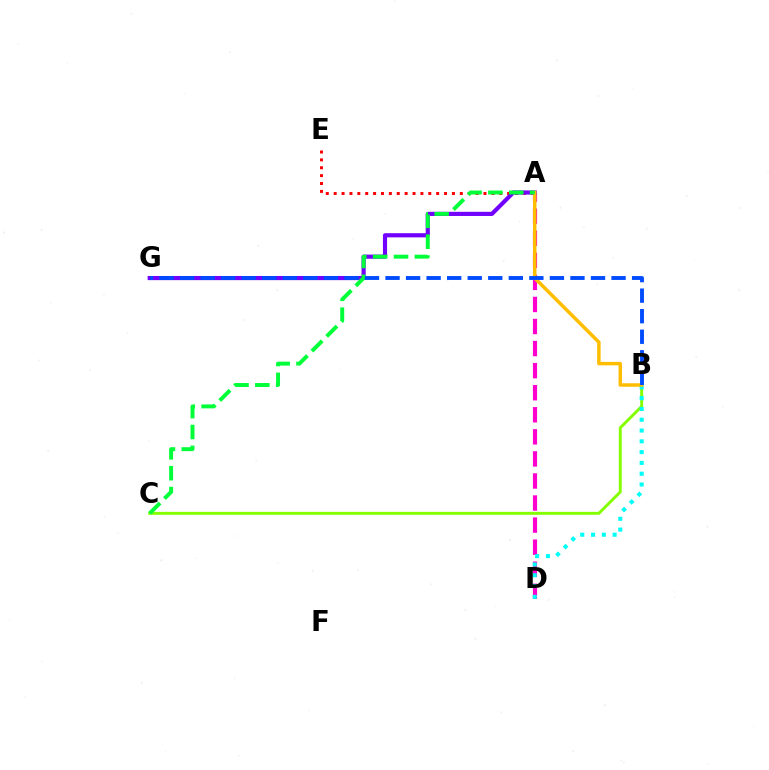{('A', 'E'): [{'color': '#ff0000', 'line_style': 'dotted', 'thickness': 2.14}], ('A', 'D'): [{'color': '#ff00cf', 'line_style': 'dashed', 'thickness': 3.0}], ('B', 'C'): [{'color': '#84ff00', 'line_style': 'solid', 'thickness': 2.11}], ('A', 'G'): [{'color': '#7200ff', 'line_style': 'solid', 'thickness': 2.99}], ('B', 'D'): [{'color': '#00fff6', 'line_style': 'dotted', 'thickness': 2.93}], ('A', 'B'): [{'color': '#ffbd00', 'line_style': 'solid', 'thickness': 2.51}], ('A', 'C'): [{'color': '#00ff39', 'line_style': 'dashed', 'thickness': 2.83}], ('B', 'G'): [{'color': '#004bff', 'line_style': 'dashed', 'thickness': 2.79}]}